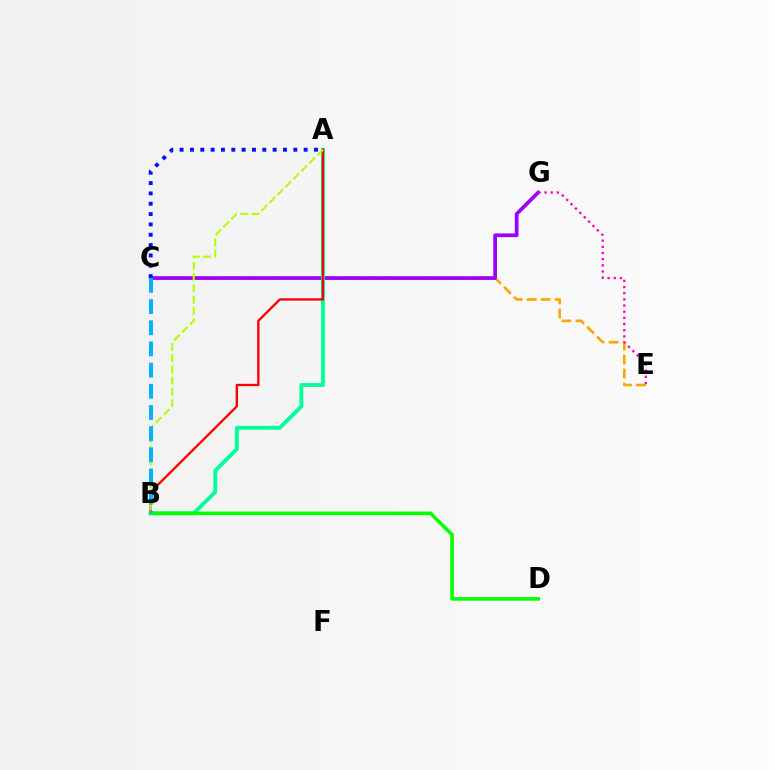{('C', 'E'): [{'color': '#ffa500', 'line_style': 'dashed', 'thickness': 1.9}], ('C', 'G'): [{'color': '#9b00ff', 'line_style': 'solid', 'thickness': 2.69}], ('A', 'C'): [{'color': '#0010ff', 'line_style': 'dotted', 'thickness': 2.81}], ('E', 'G'): [{'color': '#ff00bd', 'line_style': 'dotted', 'thickness': 1.68}], ('A', 'B'): [{'color': '#00ff9d', 'line_style': 'solid', 'thickness': 2.79}, {'color': '#ff0000', 'line_style': 'solid', 'thickness': 1.69}, {'color': '#b3ff00', 'line_style': 'dashed', 'thickness': 1.53}], ('B', 'D'): [{'color': '#08ff00', 'line_style': 'solid', 'thickness': 2.57}], ('B', 'C'): [{'color': '#00b5ff', 'line_style': 'dashed', 'thickness': 2.88}]}